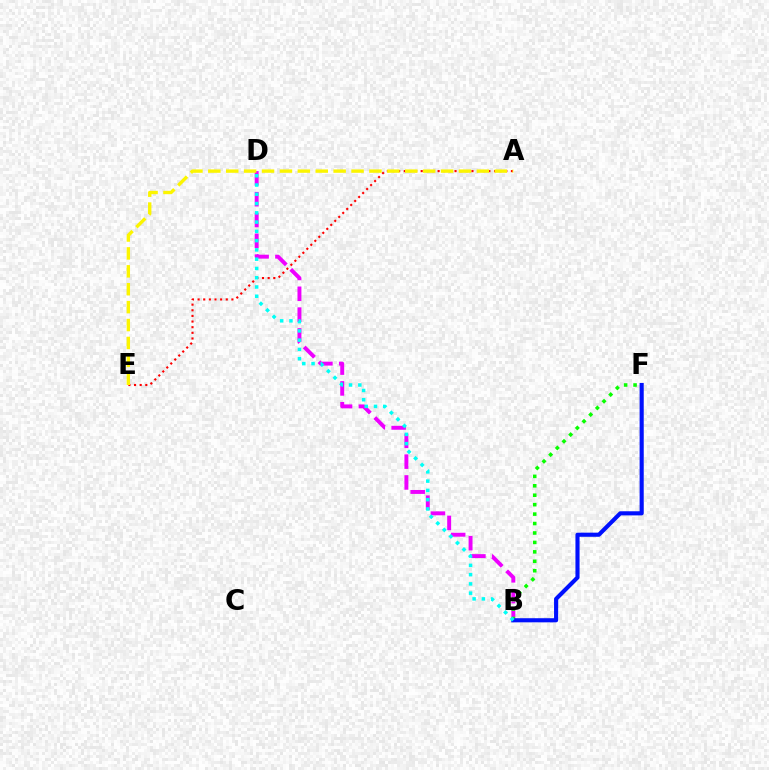{('B', 'D'): [{'color': '#ee00ff', 'line_style': 'dashed', 'thickness': 2.83}, {'color': '#00fff6', 'line_style': 'dotted', 'thickness': 2.52}], ('A', 'E'): [{'color': '#ff0000', 'line_style': 'dotted', 'thickness': 1.53}, {'color': '#fcf500', 'line_style': 'dashed', 'thickness': 2.43}], ('B', 'F'): [{'color': '#08ff00', 'line_style': 'dotted', 'thickness': 2.56}, {'color': '#0010ff', 'line_style': 'solid', 'thickness': 2.96}]}